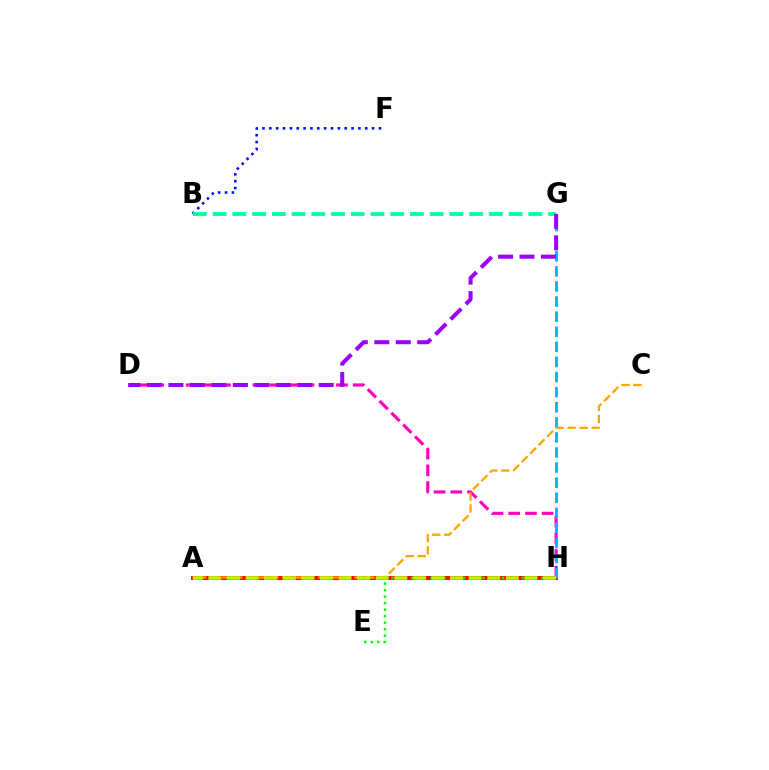{('B', 'F'): [{'color': '#0010ff', 'line_style': 'dotted', 'thickness': 1.86}], ('A', 'H'): [{'color': '#ff0000', 'line_style': 'solid', 'thickness': 2.81}, {'color': '#b3ff00', 'line_style': 'dashed', 'thickness': 2.53}], ('E', 'H'): [{'color': '#08ff00', 'line_style': 'dotted', 'thickness': 1.77}], ('D', 'H'): [{'color': '#ff00bd', 'line_style': 'dashed', 'thickness': 2.27}], ('G', 'H'): [{'color': '#00b5ff', 'line_style': 'dashed', 'thickness': 2.05}], ('A', 'C'): [{'color': '#ffa500', 'line_style': 'dashed', 'thickness': 1.63}], ('B', 'G'): [{'color': '#00ff9d', 'line_style': 'dashed', 'thickness': 2.68}], ('D', 'G'): [{'color': '#9b00ff', 'line_style': 'dashed', 'thickness': 2.92}]}